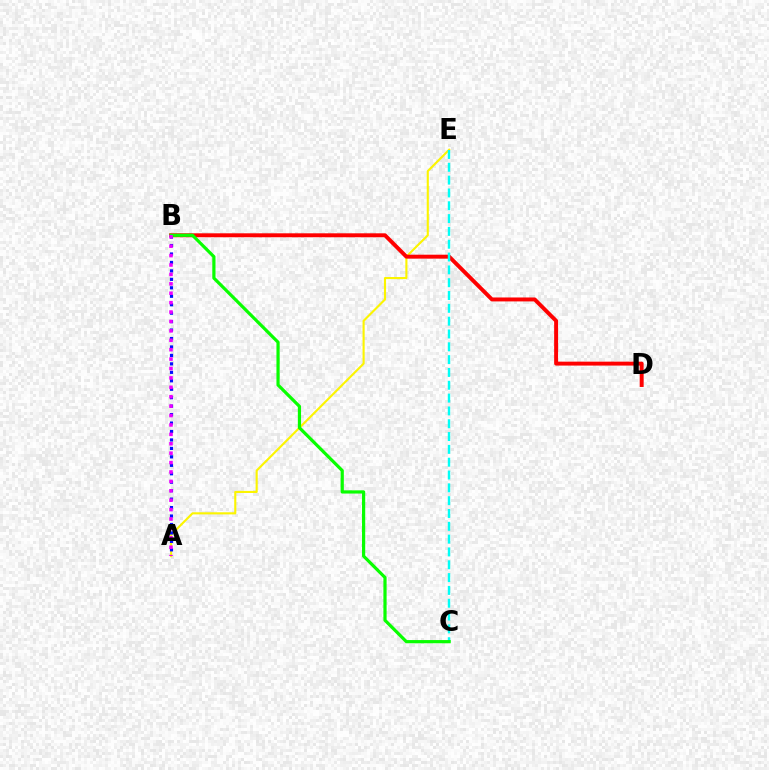{('A', 'E'): [{'color': '#fcf500', 'line_style': 'solid', 'thickness': 1.52}], ('B', 'D'): [{'color': '#ff0000', 'line_style': 'solid', 'thickness': 2.83}], ('C', 'E'): [{'color': '#00fff6', 'line_style': 'dashed', 'thickness': 1.74}], ('A', 'B'): [{'color': '#0010ff', 'line_style': 'dotted', 'thickness': 2.3}, {'color': '#ee00ff', 'line_style': 'dotted', 'thickness': 2.56}], ('B', 'C'): [{'color': '#08ff00', 'line_style': 'solid', 'thickness': 2.3}]}